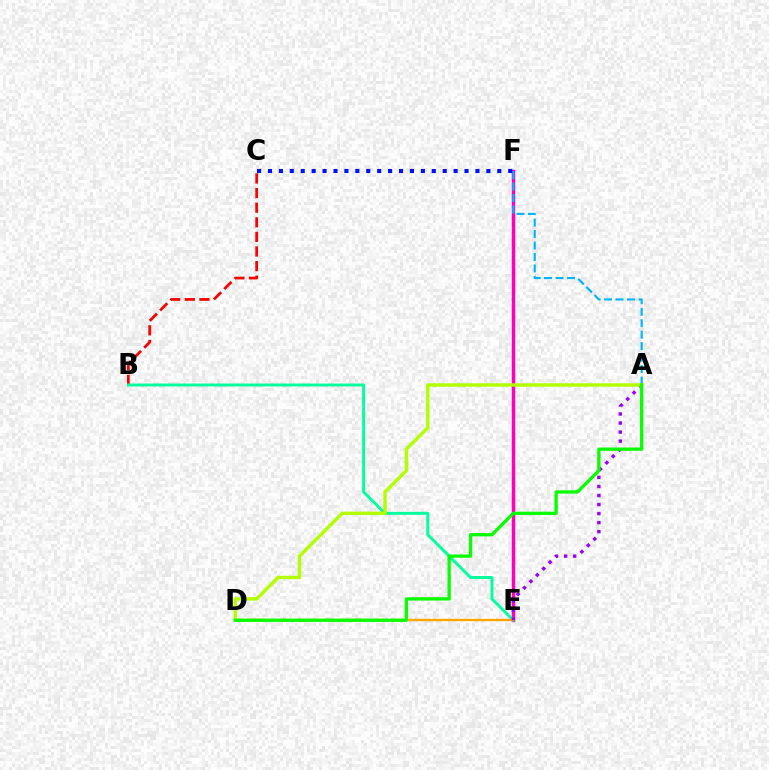{('B', 'C'): [{'color': '#ff0000', 'line_style': 'dashed', 'thickness': 1.98}], ('E', 'F'): [{'color': '#ff00bd', 'line_style': 'solid', 'thickness': 2.49}], ('A', 'F'): [{'color': '#00b5ff', 'line_style': 'dashed', 'thickness': 1.56}], ('C', 'F'): [{'color': '#0010ff', 'line_style': 'dotted', 'thickness': 2.97}], ('B', 'E'): [{'color': '#00ff9d', 'line_style': 'solid', 'thickness': 2.1}], ('D', 'E'): [{'color': '#ffa500', 'line_style': 'solid', 'thickness': 1.71}], ('A', 'E'): [{'color': '#9b00ff', 'line_style': 'dotted', 'thickness': 2.46}], ('A', 'D'): [{'color': '#b3ff00', 'line_style': 'solid', 'thickness': 2.45}, {'color': '#08ff00', 'line_style': 'solid', 'thickness': 2.37}]}